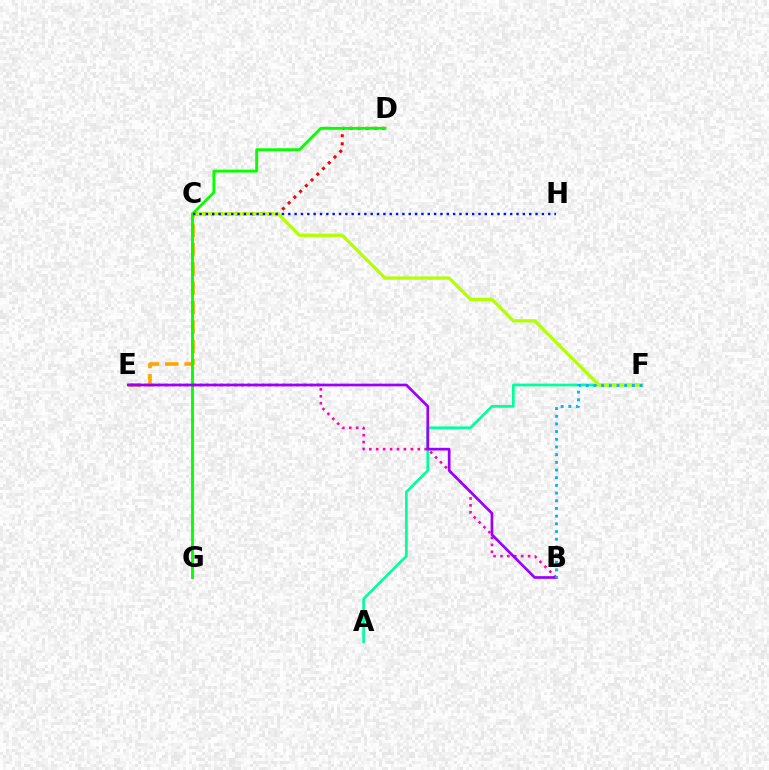{('C', 'D'): [{'color': '#ff0000', 'line_style': 'dotted', 'thickness': 2.2}], ('A', 'F'): [{'color': '#00ff9d', 'line_style': 'solid', 'thickness': 1.95}], ('C', 'E'): [{'color': '#ffa500', 'line_style': 'dashed', 'thickness': 2.63}], ('C', 'F'): [{'color': '#b3ff00', 'line_style': 'solid', 'thickness': 2.34}], ('D', 'G'): [{'color': '#08ff00', 'line_style': 'solid', 'thickness': 2.08}], ('B', 'E'): [{'color': '#ff00bd', 'line_style': 'dotted', 'thickness': 1.88}, {'color': '#9b00ff', 'line_style': 'solid', 'thickness': 1.94}], ('B', 'F'): [{'color': '#00b5ff', 'line_style': 'dotted', 'thickness': 2.09}], ('C', 'H'): [{'color': '#0010ff', 'line_style': 'dotted', 'thickness': 1.72}]}